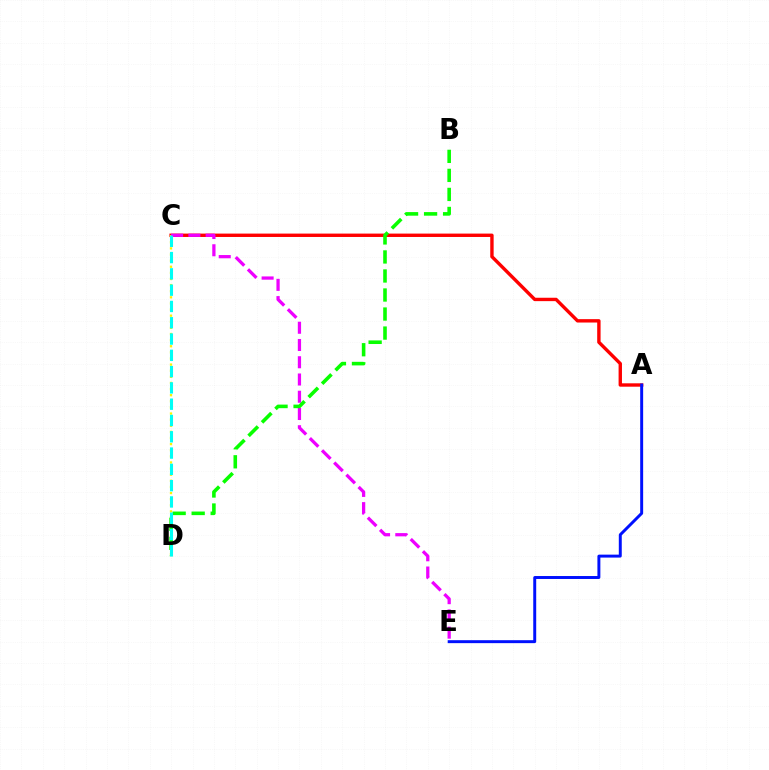{('A', 'C'): [{'color': '#ff0000', 'line_style': 'solid', 'thickness': 2.44}], ('C', 'D'): [{'color': '#fcf500', 'line_style': 'dotted', 'thickness': 1.66}, {'color': '#00fff6', 'line_style': 'dashed', 'thickness': 2.21}], ('C', 'E'): [{'color': '#ee00ff', 'line_style': 'dashed', 'thickness': 2.34}], ('A', 'E'): [{'color': '#0010ff', 'line_style': 'solid', 'thickness': 2.13}], ('B', 'D'): [{'color': '#08ff00', 'line_style': 'dashed', 'thickness': 2.58}]}